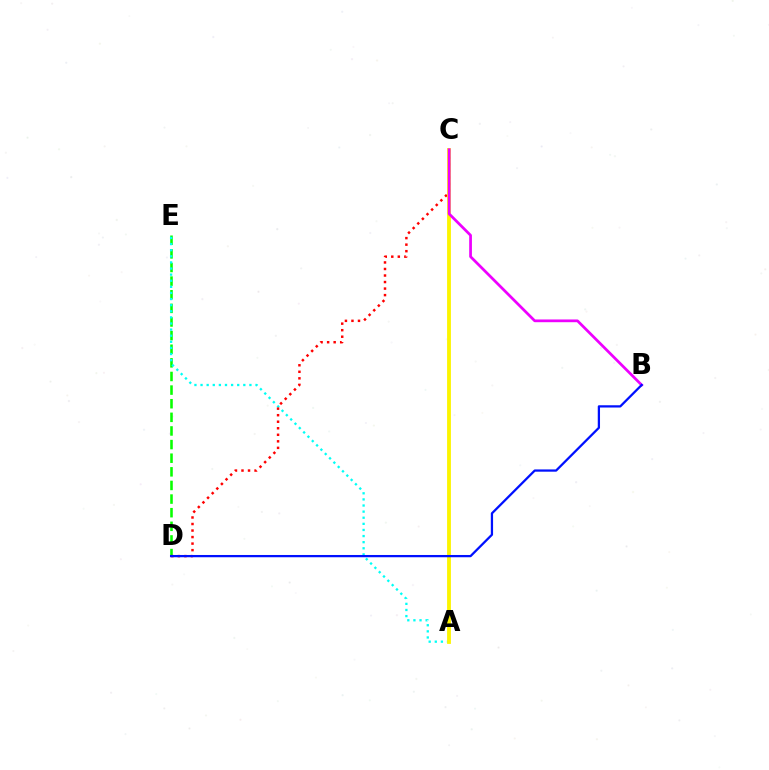{('D', 'E'): [{'color': '#08ff00', 'line_style': 'dashed', 'thickness': 1.85}], ('A', 'E'): [{'color': '#00fff6', 'line_style': 'dotted', 'thickness': 1.66}], ('C', 'D'): [{'color': '#ff0000', 'line_style': 'dotted', 'thickness': 1.77}], ('A', 'C'): [{'color': '#fcf500', 'line_style': 'solid', 'thickness': 2.76}], ('B', 'C'): [{'color': '#ee00ff', 'line_style': 'solid', 'thickness': 1.97}], ('B', 'D'): [{'color': '#0010ff', 'line_style': 'solid', 'thickness': 1.63}]}